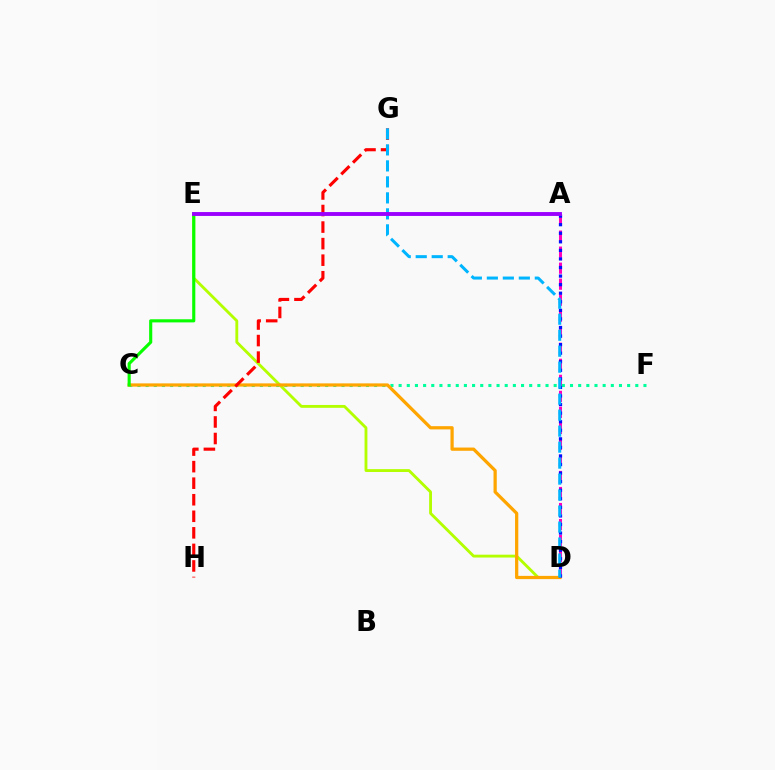{('A', 'D'): [{'color': '#ff00bd', 'line_style': 'dashed', 'thickness': 2.18}, {'color': '#0010ff', 'line_style': 'dotted', 'thickness': 2.33}], ('D', 'E'): [{'color': '#b3ff00', 'line_style': 'solid', 'thickness': 2.05}], ('C', 'F'): [{'color': '#00ff9d', 'line_style': 'dotted', 'thickness': 2.22}], ('C', 'D'): [{'color': '#ffa500', 'line_style': 'solid', 'thickness': 2.33}], ('G', 'H'): [{'color': '#ff0000', 'line_style': 'dashed', 'thickness': 2.25}], ('C', 'E'): [{'color': '#08ff00', 'line_style': 'solid', 'thickness': 2.25}], ('D', 'G'): [{'color': '#00b5ff', 'line_style': 'dashed', 'thickness': 2.17}], ('A', 'E'): [{'color': '#9b00ff', 'line_style': 'solid', 'thickness': 2.8}]}